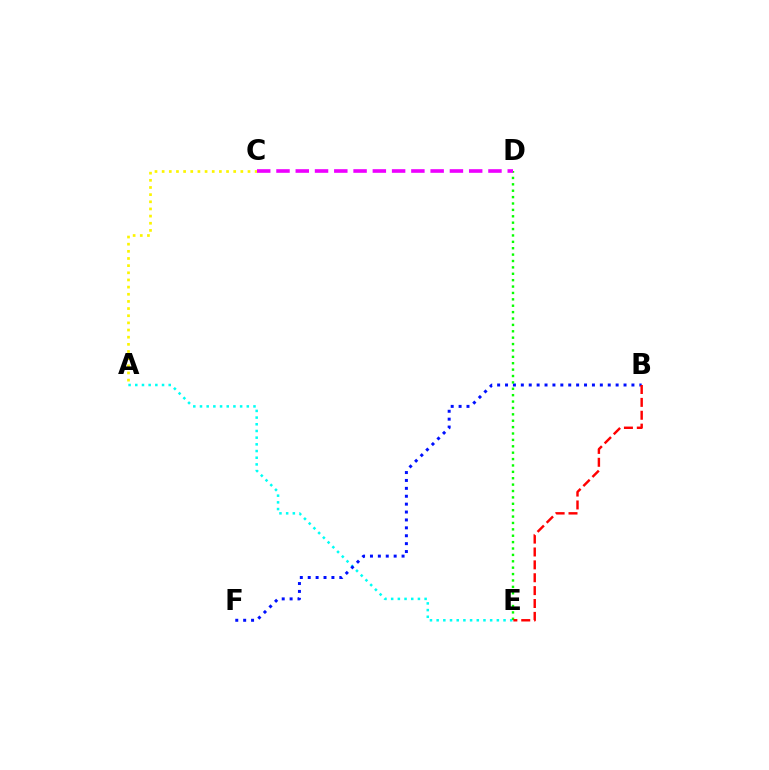{('A', 'E'): [{'color': '#00fff6', 'line_style': 'dotted', 'thickness': 1.82}], ('A', 'C'): [{'color': '#fcf500', 'line_style': 'dotted', 'thickness': 1.94}], ('B', 'F'): [{'color': '#0010ff', 'line_style': 'dotted', 'thickness': 2.15}], ('D', 'E'): [{'color': '#08ff00', 'line_style': 'dotted', 'thickness': 1.74}], ('C', 'D'): [{'color': '#ee00ff', 'line_style': 'dashed', 'thickness': 2.62}], ('B', 'E'): [{'color': '#ff0000', 'line_style': 'dashed', 'thickness': 1.75}]}